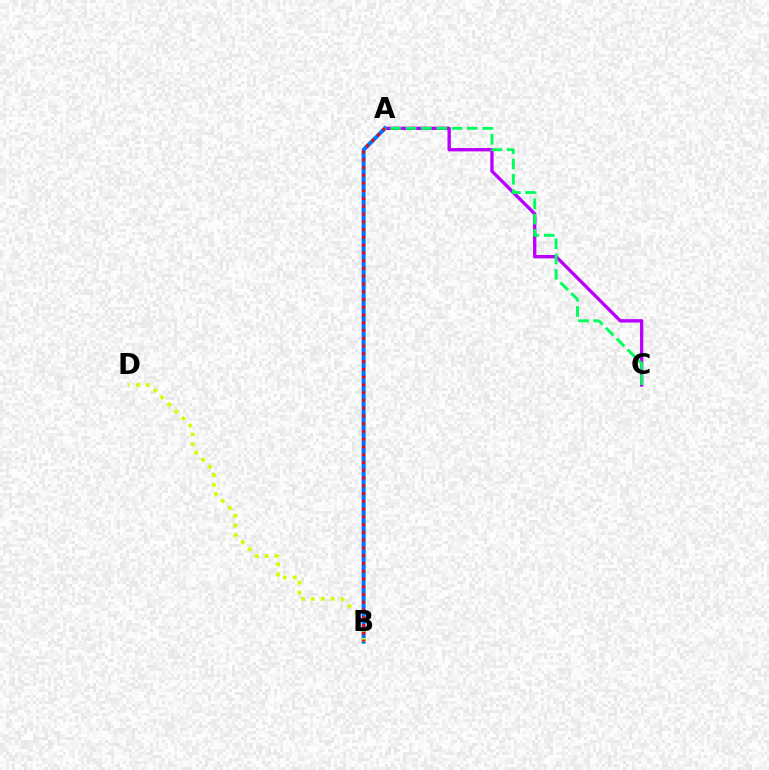{('A', 'C'): [{'color': '#b900ff', 'line_style': 'solid', 'thickness': 2.41}, {'color': '#00ff5c', 'line_style': 'dashed', 'thickness': 2.08}], ('A', 'B'): [{'color': '#0074ff', 'line_style': 'solid', 'thickness': 2.87}, {'color': '#ff0000', 'line_style': 'dotted', 'thickness': 2.11}], ('B', 'D'): [{'color': '#d1ff00', 'line_style': 'dotted', 'thickness': 2.69}]}